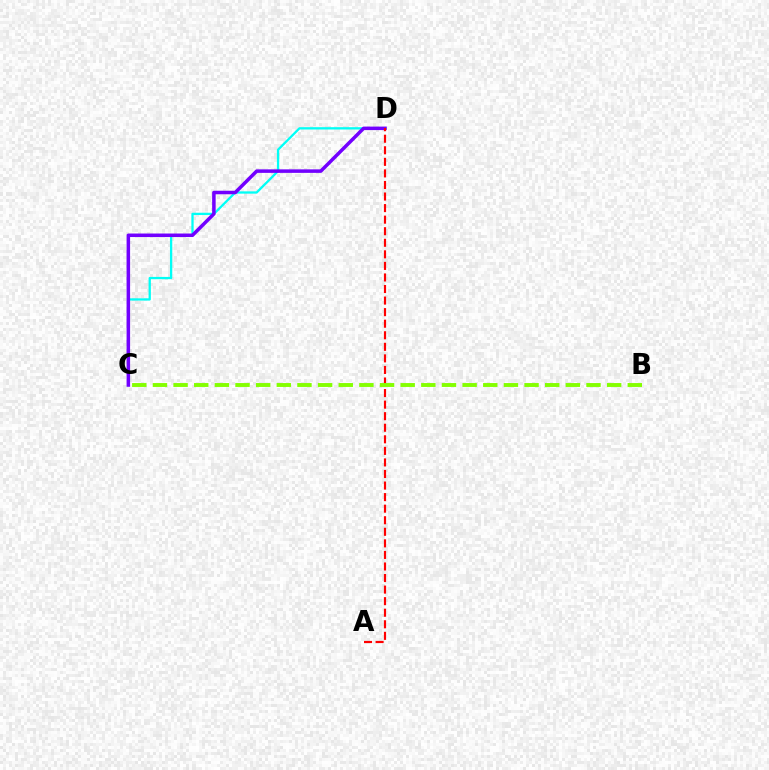{('C', 'D'): [{'color': '#00fff6', 'line_style': 'solid', 'thickness': 1.65}, {'color': '#7200ff', 'line_style': 'solid', 'thickness': 2.53}], ('A', 'D'): [{'color': '#ff0000', 'line_style': 'dashed', 'thickness': 1.57}], ('B', 'C'): [{'color': '#84ff00', 'line_style': 'dashed', 'thickness': 2.8}]}